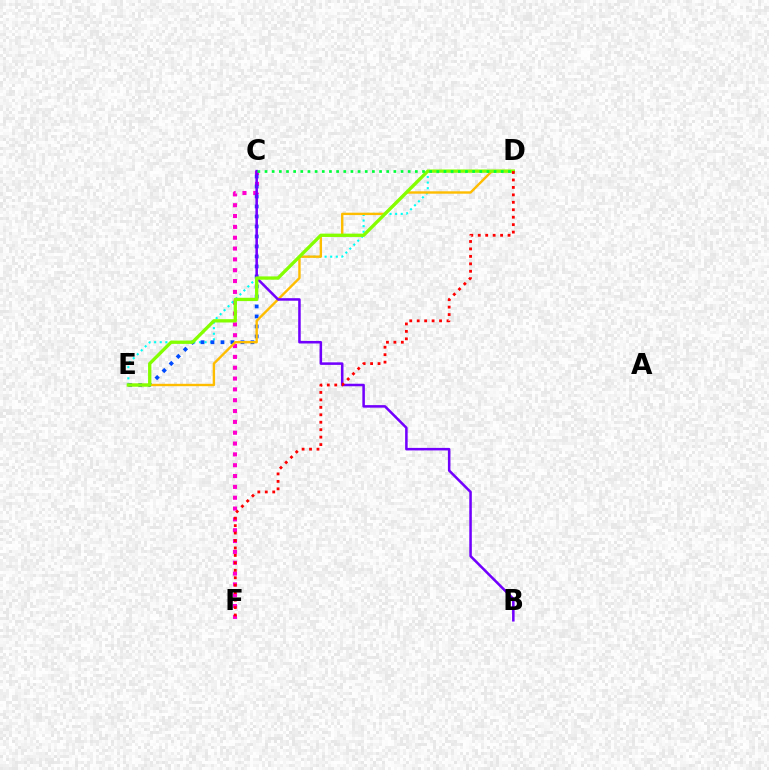{('C', 'F'): [{'color': '#ff00cf', 'line_style': 'dotted', 'thickness': 2.94}], ('D', 'E'): [{'color': '#00fff6', 'line_style': 'dotted', 'thickness': 1.52}, {'color': '#ffbd00', 'line_style': 'solid', 'thickness': 1.72}, {'color': '#84ff00', 'line_style': 'solid', 'thickness': 2.38}], ('C', 'E'): [{'color': '#004bff', 'line_style': 'dotted', 'thickness': 2.72}], ('B', 'C'): [{'color': '#7200ff', 'line_style': 'solid', 'thickness': 1.82}], ('C', 'D'): [{'color': '#00ff39', 'line_style': 'dotted', 'thickness': 1.95}], ('D', 'F'): [{'color': '#ff0000', 'line_style': 'dotted', 'thickness': 2.02}]}